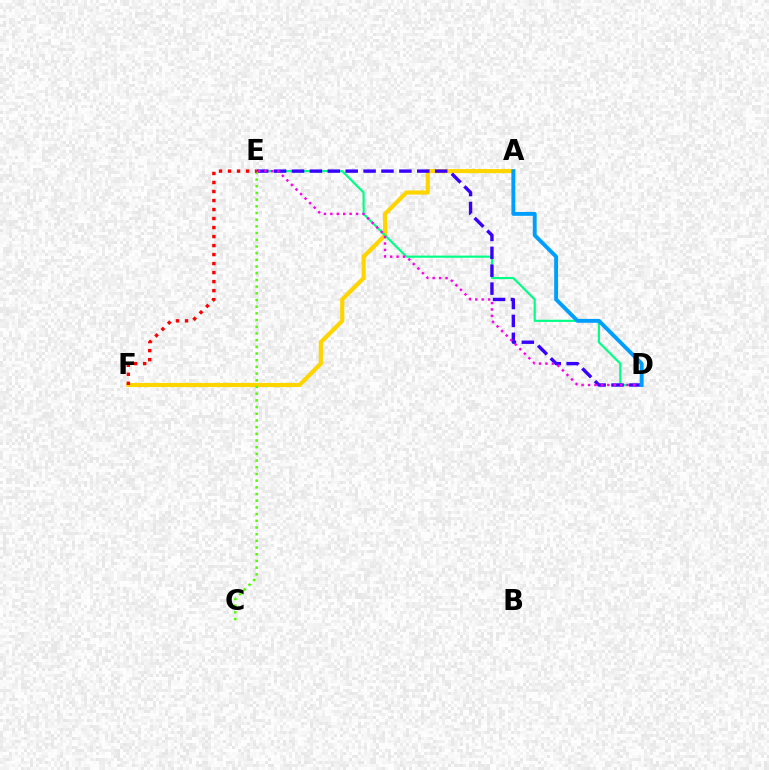{('A', 'F'): [{'color': '#ffd500', 'line_style': 'solid', 'thickness': 2.99}], ('D', 'E'): [{'color': '#00ff86', 'line_style': 'solid', 'thickness': 1.56}, {'color': '#3700ff', 'line_style': 'dashed', 'thickness': 2.43}, {'color': '#ff00ed', 'line_style': 'dotted', 'thickness': 1.75}], ('C', 'E'): [{'color': '#4fff00', 'line_style': 'dotted', 'thickness': 1.82}], ('E', 'F'): [{'color': '#ff0000', 'line_style': 'dotted', 'thickness': 2.45}], ('A', 'D'): [{'color': '#009eff', 'line_style': 'solid', 'thickness': 2.8}]}